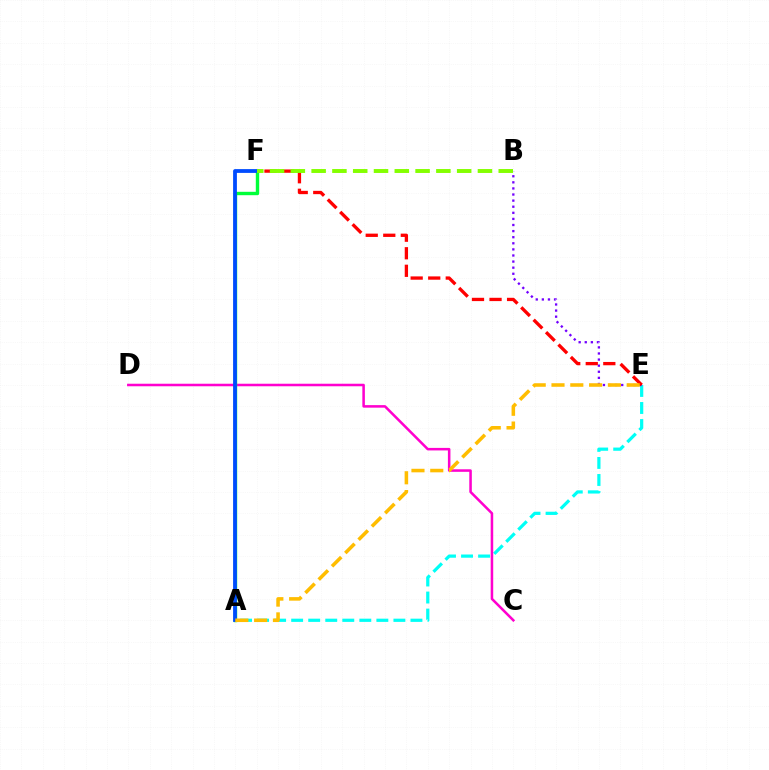{('A', 'E'): [{'color': '#00fff6', 'line_style': 'dashed', 'thickness': 2.31}, {'color': '#ffbd00', 'line_style': 'dashed', 'thickness': 2.55}], ('C', 'D'): [{'color': '#ff00cf', 'line_style': 'solid', 'thickness': 1.83}], ('B', 'E'): [{'color': '#7200ff', 'line_style': 'dotted', 'thickness': 1.66}], ('A', 'F'): [{'color': '#00ff39', 'line_style': 'solid', 'thickness': 2.44}, {'color': '#004bff', 'line_style': 'solid', 'thickness': 2.73}], ('E', 'F'): [{'color': '#ff0000', 'line_style': 'dashed', 'thickness': 2.38}], ('B', 'F'): [{'color': '#84ff00', 'line_style': 'dashed', 'thickness': 2.82}]}